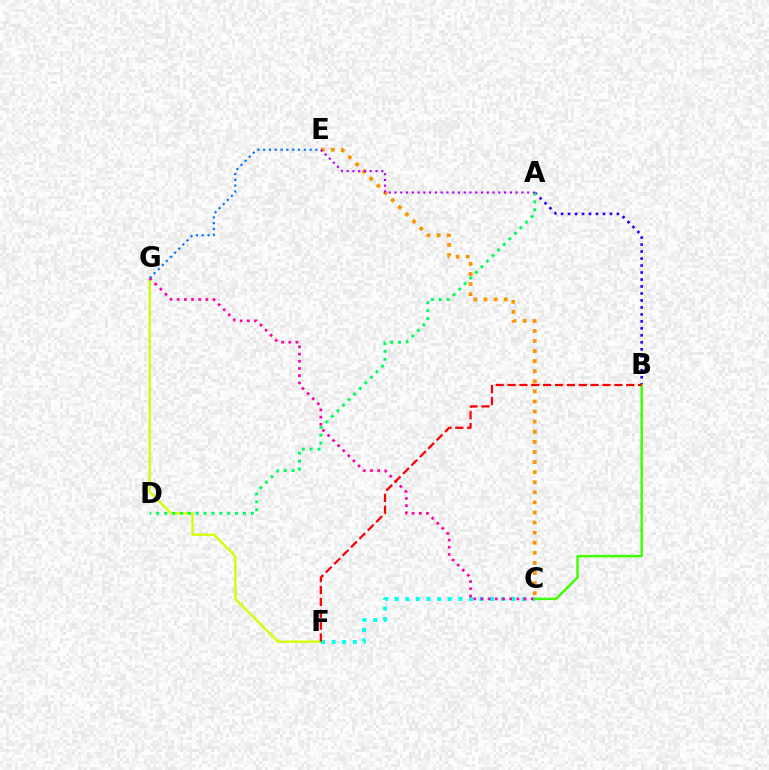{('F', 'G'): [{'color': '#d1ff00', 'line_style': 'solid', 'thickness': 1.67}], ('A', 'B'): [{'color': '#2500ff', 'line_style': 'dotted', 'thickness': 1.9}], ('C', 'F'): [{'color': '#00fff6', 'line_style': 'dotted', 'thickness': 2.88}], ('C', 'E'): [{'color': '#ff9400', 'line_style': 'dotted', 'thickness': 2.74}], ('C', 'G'): [{'color': '#ff00ac', 'line_style': 'dotted', 'thickness': 1.95}], ('E', 'G'): [{'color': '#0074ff', 'line_style': 'dotted', 'thickness': 1.58}], ('B', 'C'): [{'color': '#3dff00', 'line_style': 'solid', 'thickness': 1.76}], ('B', 'F'): [{'color': '#ff0000', 'line_style': 'dashed', 'thickness': 1.61}], ('A', 'D'): [{'color': '#00ff5c', 'line_style': 'dotted', 'thickness': 2.14}], ('A', 'E'): [{'color': '#b900ff', 'line_style': 'dotted', 'thickness': 1.57}]}